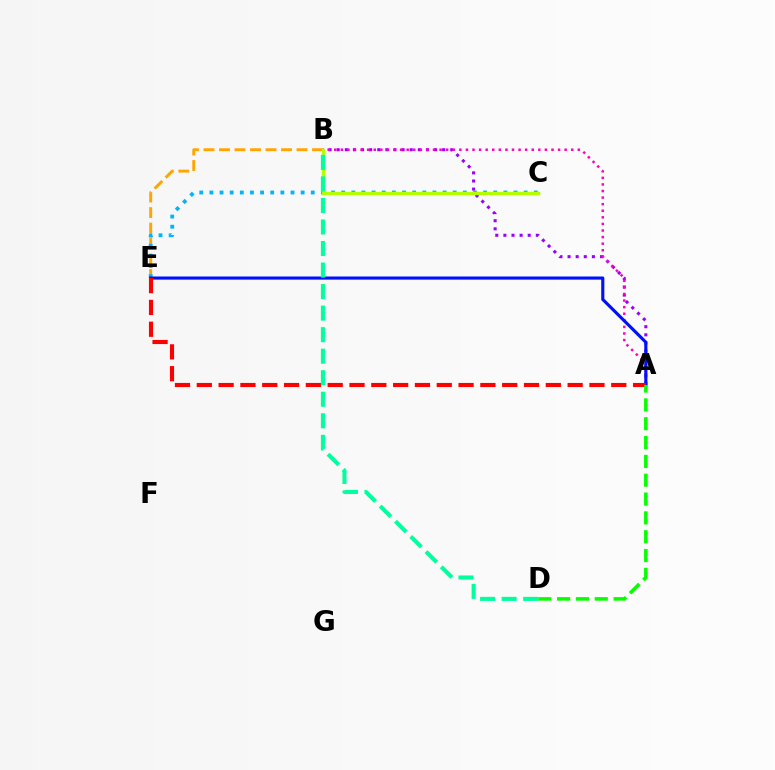{('B', 'E'): [{'color': '#ffa500', 'line_style': 'dashed', 'thickness': 2.11}], ('A', 'B'): [{'color': '#9b00ff', 'line_style': 'dotted', 'thickness': 2.2}, {'color': '#ff00bd', 'line_style': 'dotted', 'thickness': 1.79}], ('C', 'E'): [{'color': '#00b5ff', 'line_style': 'dotted', 'thickness': 2.75}], ('A', 'E'): [{'color': '#0010ff', 'line_style': 'solid', 'thickness': 2.25}, {'color': '#ff0000', 'line_style': 'dashed', 'thickness': 2.96}], ('B', 'C'): [{'color': '#b3ff00', 'line_style': 'solid', 'thickness': 2.43}], ('A', 'D'): [{'color': '#08ff00', 'line_style': 'dashed', 'thickness': 2.56}], ('B', 'D'): [{'color': '#00ff9d', 'line_style': 'dashed', 'thickness': 2.93}]}